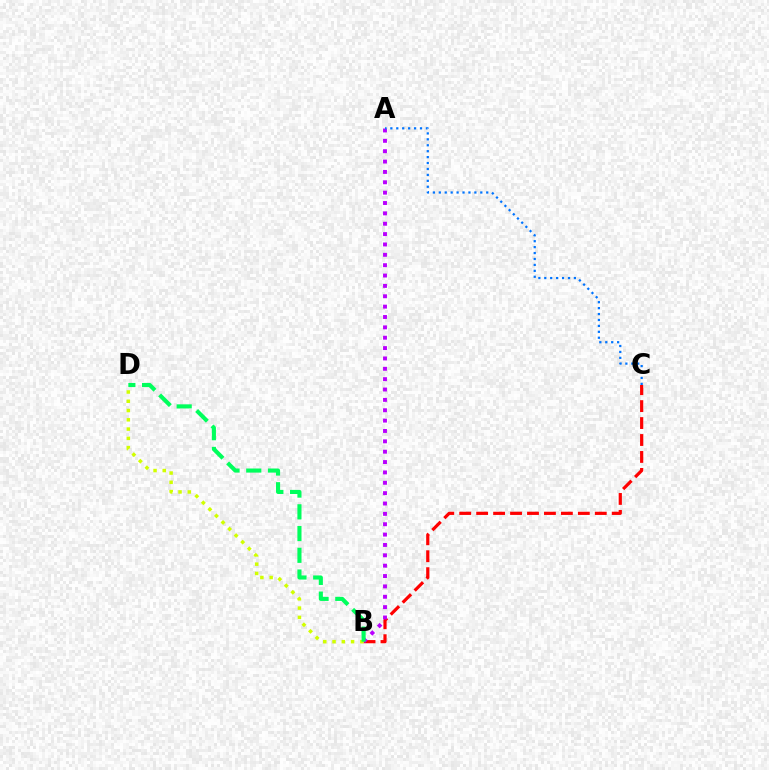{('B', 'C'): [{'color': '#ff0000', 'line_style': 'dashed', 'thickness': 2.3}], ('A', 'B'): [{'color': '#b900ff', 'line_style': 'dotted', 'thickness': 2.82}], ('B', 'D'): [{'color': '#d1ff00', 'line_style': 'dotted', 'thickness': 2.52}, {'color': '#00ff5c', 'line_style': 'dashed', 'thickness': 2.95}], ('A', 'C'): [{'color': '#0074ff', 'line_style': 'dotted', 'thickness': 1.61}]}